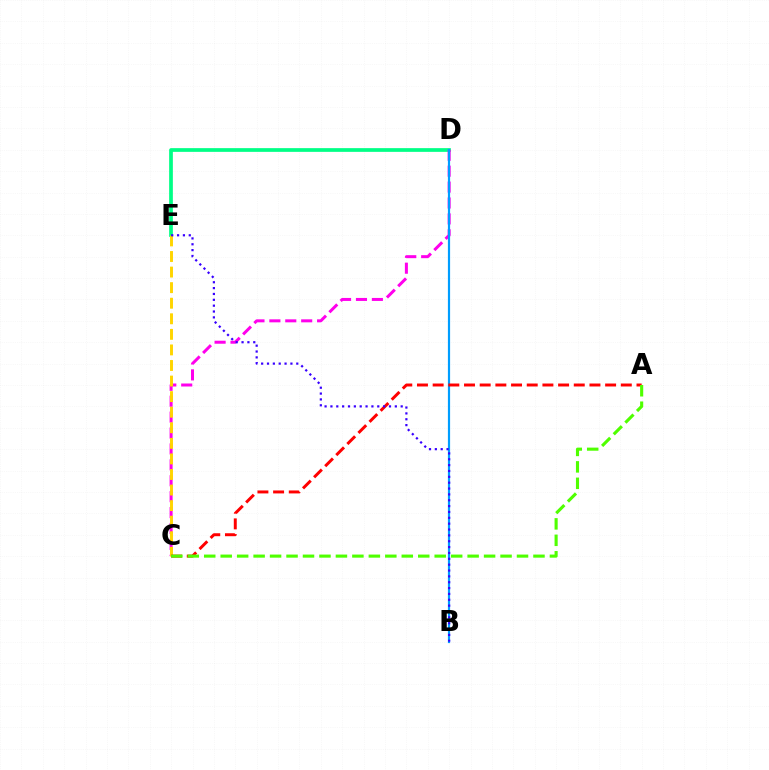{('D', 'E'): [{'color': '#00ff86', 'line_style': 'solid', 'thickness': 2.68}], ('C', 'D'): [{'color': '#ff00ed', 'line_style': 'dashed', 'thickness': 2.16}], ('C', 'E'): [{'color': '#ffd500', 'line_style': 'dashed', 'thickness': 2.12}], ('B', 'D'): [{'color': '#009eff', 'line_style': 'solid', 'thickness': 1.58}], ('A', 'C'): [{'color': '#ff0000', 'line_style': 'dashed', 'thickness': 2.13}, {'color': '#4fff00', 'line_style': 'dashed', 'thickness': 2.24}], ('B', 'E'): [{'color': '#3700ff', 'line_style': 'dotted', 'thickness': 1.59}]}